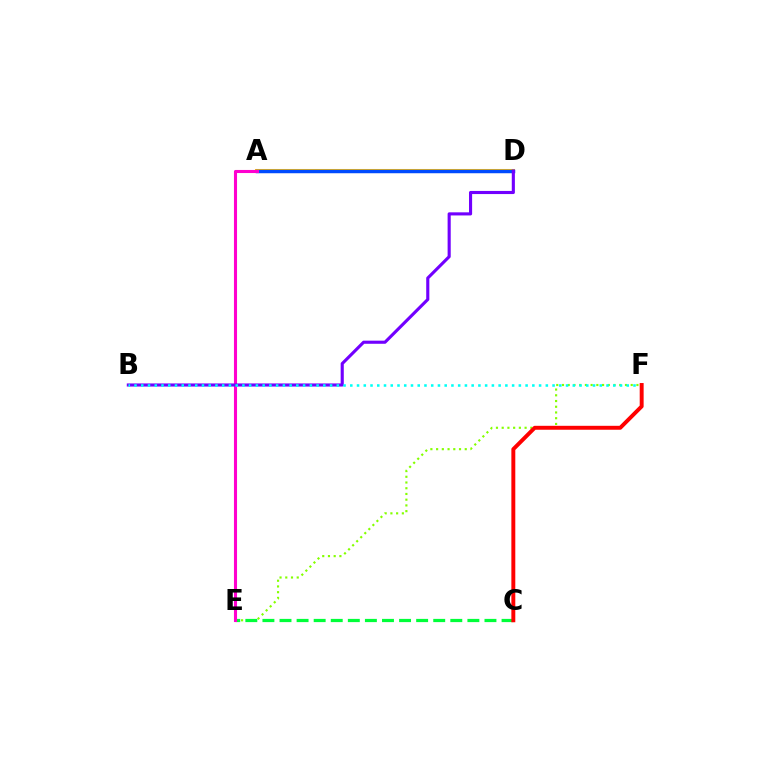{('E', 'F'): [{'color': '#84ff00', 'line_style': 'dotted', 'thickness': 1.56}], ('A', 'D'): [{'color': '#ffbd00', 'line_style': 'solid', 'thickness': 2.92}, {'color': '#004bff', 'line_style': 'solid', 'thickness': 2.49}], ('C', 'E'): [{'color': '#00ff39', 'line_style': 'dashed', 'thickness': 2.32}], ('A', 'E'): [{'color': '#ff00cf', 'line_style': 'solid', 'thickness': 2.22}], ('B', 'D'): [{'color': '#7200ff', 'line_style': 'solid', 'thickness': 2.24}], ('B', 'F'): [{'color': '#00fff6', 'line_style': 'dotted', 'thickness': 1.83}], ('C', 'F'): [{'color': '#ff0000', 'line_style': 'solid', 'thickness': 2.83}]}